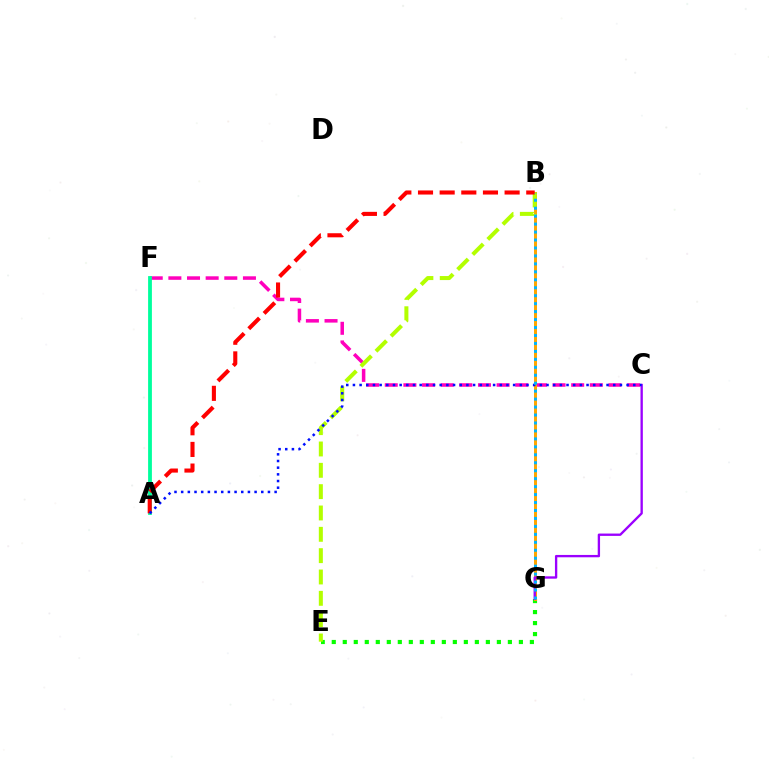{('C', 'F'): [{'color': '#ff00bd', 'line_style': 'dashed', 'thickness': 2.53}], ('E', 'G'): [{'color': '#08ff00', 'line_style': 'dotted', 'thickness': 2.99}], ('B', 'G'): [{'color': '#ffa500', 'line_style': 'solid', 'thickness': 2.15}, {'color': '#00b5ff', 'line_style': 'dotted', 'thickness': 2.16}], ('B', 'E'): [{'color': '#b3ff00', 'line_style': 'dashed', 'thickness': 2.9}], ('C', 'G'): [{'color': '#9b00ff', 'line_style': 'solid', 'thickness': 1.69}], ('A', 'F'): [{'color': '#00ff9d', 'line_style': 'solid', 'thickness': 2.74}], ('A', 'B'): [{'color': '#ff0000', 'line_style': 'dashed', 'thickness': 2.94}], ('A', 'C'): [{'color': '#0010ff', 'line_style': 'dotted', 'thickness': 1.81}]}